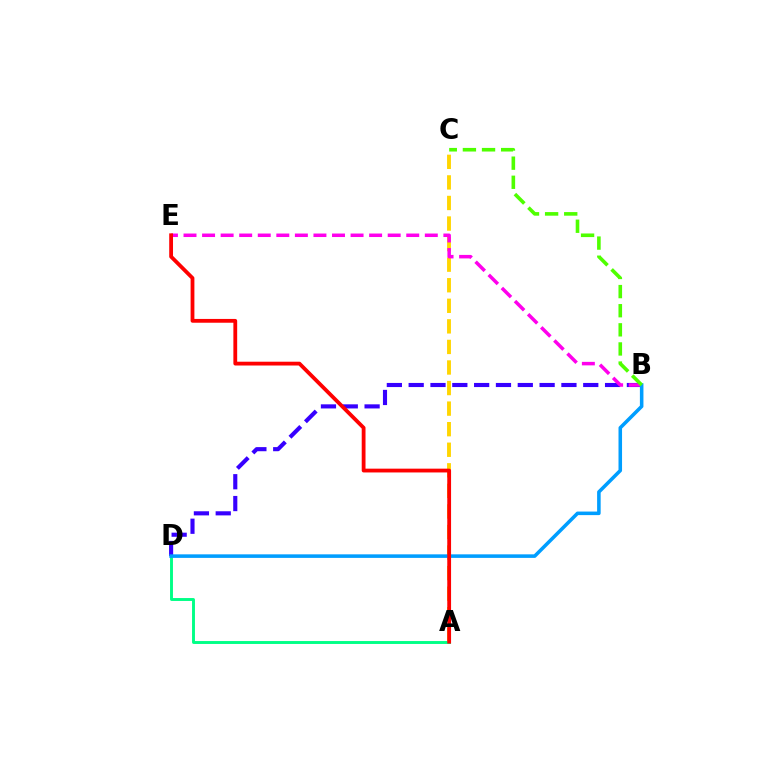{('A', 'C'): [{'color': '#ffd500', 'line_style': 'dashed', 'thickness': 2.79}], ('A', 'D'): [{'color': '#00ff86', 'line_style': 'solid', 'thickness': 2.1}], ('B', 'D'): [{'color': '#3700ff', 'line_style': 'dashed', 'thickness': 2.96}, {'color': '#009eff', 'line_style': 'solid', 'thickness': 2.56}], ('B', 'E'): [{'color': '#ff00ed', 'line_style': 'dashed', 'thickness': 2.52}], ('B', 'C'): [{'color': '#4fff00', 'line_style': 'dashed', 'thickness': 2.6}], ('A', 'E'): [{'color': '#ff0000', 'line_style': 'solid', 'thickness': 2.73}]}